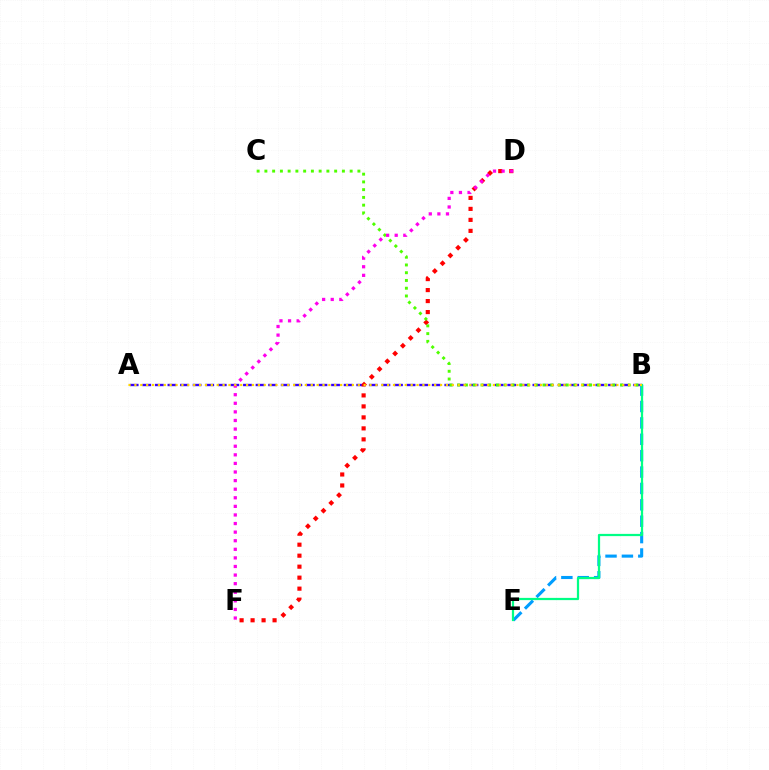{('A', 'B'): [{'color': '#3700ff', 'line_style': 'dashed', 'thickness': 1.71}, {'color': '#ffd500', 'line_style': 'dotted', 'thickness': 1.6}], ('B', 'E'): [{'color': '#009eff', 'line_style': 'dashed', 'thickness': 2.23}, {'color': '#00ff86', 'line_style': 'solid', 'thickness': 1.61}], ('D', 'F'): [{'color': '#ff0000', 'line_style': 'dotted', 'thickness': 2.99}, {'color': '#ff00ed', 'line_style': 'dotted', 'thickness': 2.33}], ('B', 'C'): [{'color': '#4fff00', 'line_style': 'dotted', 'thickness': 2.11}]}